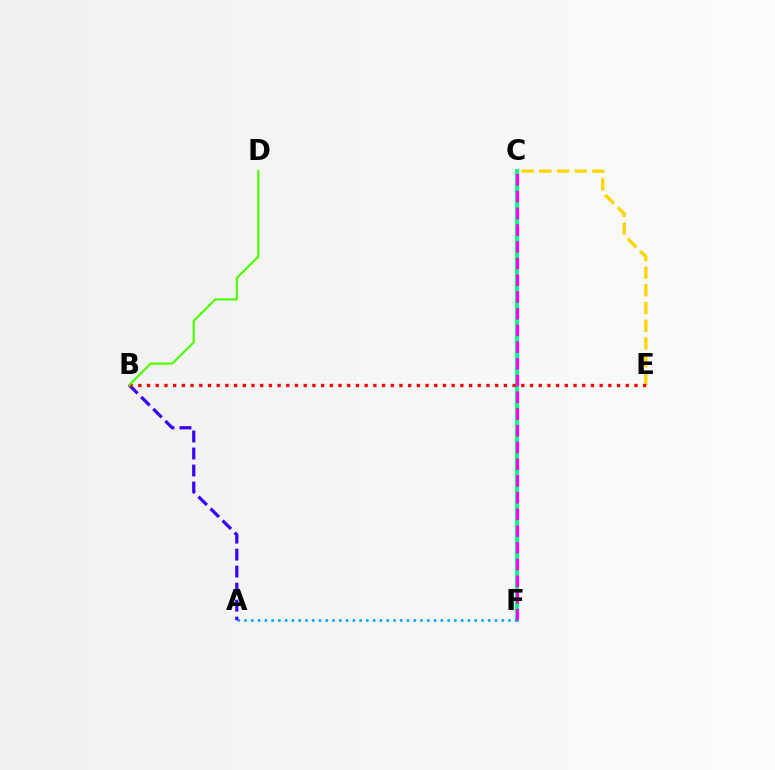{('C', 'F'): [{'color': '#00ff86', 'line_style': 'solid', 'thickness': 2.81}, {'color': '#ff00ed', 'line_style': 'dashed', 'thickness': 2.27}], ('A', 'F'): [{'color': '#009eff', 'line_style': 'dotted', 'thickness': 1.84}], ('A', 'B'): [{'color': '#3700ff', 'line_style': 'dashed', 'thickness': 2.31}], ('C', 'E'): [{'color': '#ffd500', 'line_style': 'dashed', 'thickness': 2.4}], ('B', 'E'): [{'color': '#ff0000', 'line_style': 'dotted', 'thickness': 2.36}], ('B', 'D'): [{'color': '#4fff00', 'line_style': 'solid', 'thickness': 1.58}]}